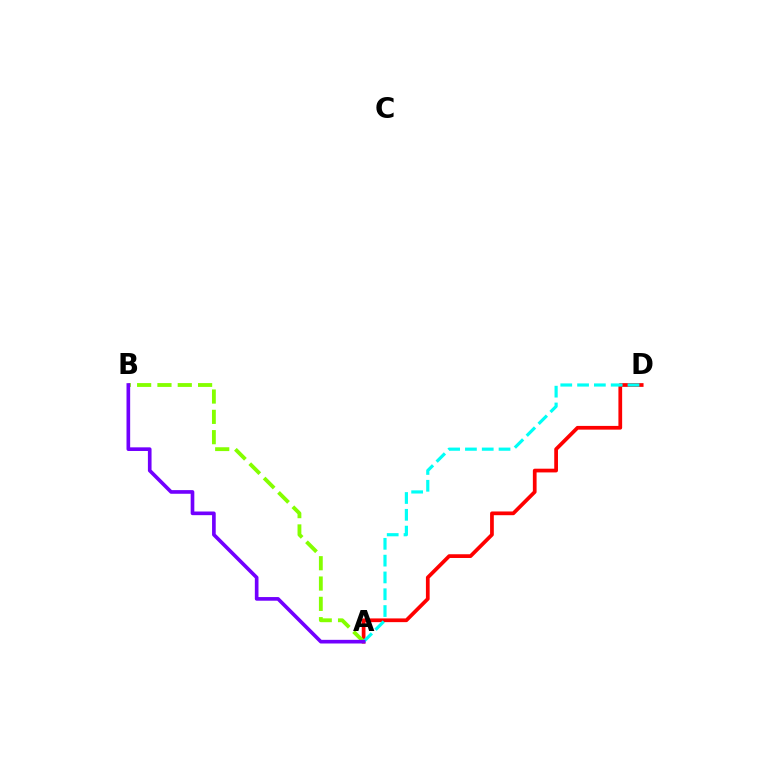{('A', 'D'): [{'color': '#ff0000', 'line_style': 'solid', 'thickness': 2.68}, {'color': '#00fff6', 'line_style': 'dashed', 'thickness': 2.28}], ('A', 'B'): [{'color': '#84ff00', 'line_style': 'dashed', 'thickness': 2.76}, {'color': '#7200ff', 'line_style': 'solid', 'thickness': 2.63}]}